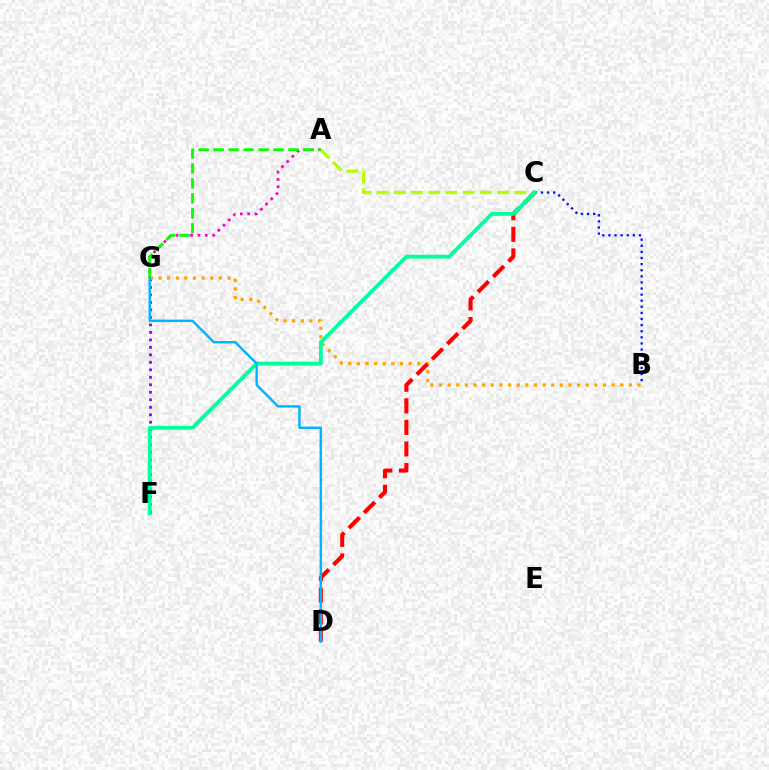{('B', 'C'): [{'color': '#0010ff', 'line_style': 'dotted', 'thickness': 1.66}], ('A', 'G'): [{'color': '#ff00bd', 'line_style': 'dotted', 'thickness': 1.99}, {'color': '#08ff00', 'line_style': 'dashed', 'thickness': 2.03}], ('F', 'G'): [{'color': '#9b00ff', 'line_style': 'dotted', 'thickness': 2.03}], ('A', 'C'): [{'color': '#b3ff00', 'line_style': 'dashed', 'thickness': 2.34}], ('B', 'G'): [{'color': '#ffa500', 'line_style': 'dotted', 'thickness': 2.34}], ('C', 'D'): [{'color': '#ff0000', 'line_style': 'dashed', 'thickness': 2.93}], ('C', 'F'): [{'color': '#00ff9d', 'line_style': 'solid', 'thickness': 2.76}], ('D', 'G'): [{'color': '#00b5ff', 'line_style': 'solid', 'thickness': 1.76}]}